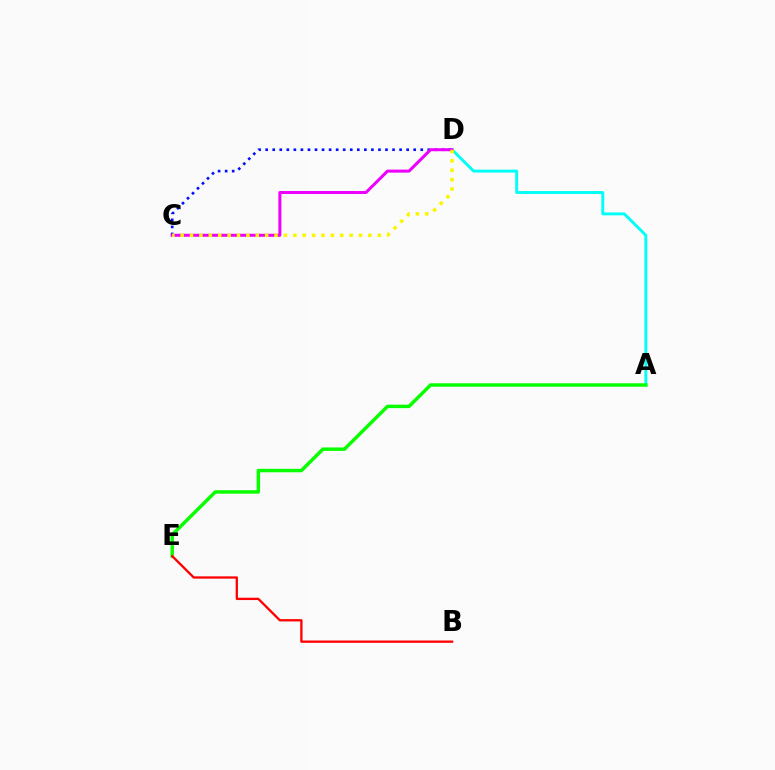{('A', 'D'): [{'color': '#00fff6', 'line_style': 'solid', 'thickness': 2.09}], ('C', 'D'): [{'color': '#0010ff', 'line_style': 'dotted', 'thickness': 1.92}, {'color': '#ee00ff', 'line_style': 'solid', 'thickness': 2.17}, {'color': '#fcf500', 'line_style': 'dotted', 'thickness': 2.55}], ('A', 'E'): [{'color': '#08ff00', 'line_style': 'solid', 'thickness': 2.49}], ('B', 'E'): [{'color': '#ff0000', 'line_style': 'solid', 'thickness': 1.66}]}